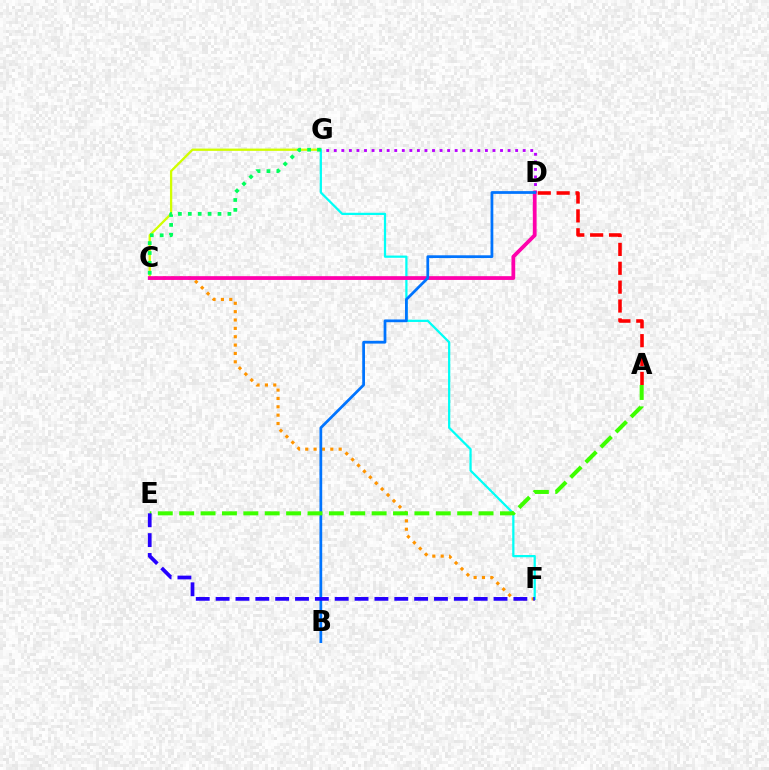{('C', 'G'): [{'color': '#d1ff00', 'line_style': 'solid', 'thickness': 1.65}, {'color': '#00ff5c', 'line_style': 'dotted', 'thickness': 2.69}], ('C', 'F'): [{'color': '#ff9400', 'line_style': 'dotted', 'thickness': 2.27}], ('A', 'D'): [{'color': '#ff0000', 'line_style': 'dashed', 'thickness': 2.56}], ('D', 'G'): [{'color': '#b900ff', 'line_style': 'dotted', 'thickness': 2.05}], ('F', 'G'): [{'color': '#00fff6', 'line_style': 'solid', 'thickness': 1.62}], ('C', 'D'): [{'color': '#ff00ac', 'line_style': 'solid', 'thickness': 2.71}], ('B', 'D'): [{'color': '#0074ff', 'line_style': 'solid', 'thickness': 1.98}], ('A', 'E'): [{'color': '#3dff00', 'line_style': 'dashed', 'thickness': 2.91}], ('E', 'F'): [{'color': '#2500ff', 'line_style': 'dashed', 'thickness': 2.7}]}